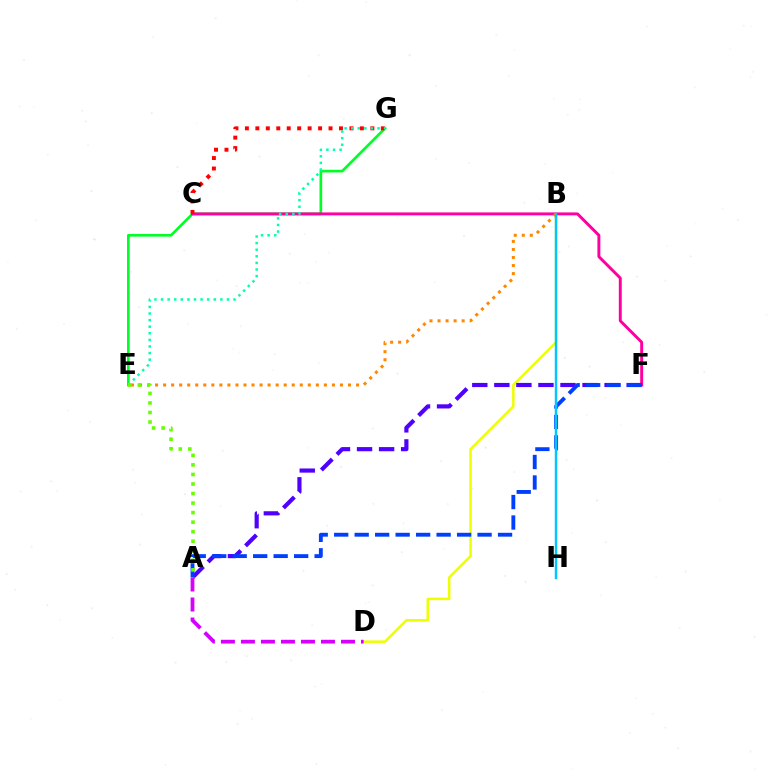{('E', 'G'): [{'color': '#00ff27', 'line_style': 'solid', 'thickness': 1.92}, {'color': '#00ffaf', 'line_style': 'dotted', 'thickness': 1.79}], ('B', 'D'): [{'color': '#eeff00', 'line_style': 'solid', 'thickness': 1.81}], ('C', 'F'): [{'color': '#ff00a0', 'line_style': 'solid', 'thickness': 2.11}], ('A', 'F'): [{'color': '#4f00ff', 'line_style': 'dashed', 'thickness': 3.0}, {'color': '#003fff', 'line_style': 'dashed', 'thickness': 2.78}], ('A', 'D'): [{'color': '#d600ff', 'line_style': 'dashed', 'thickness': 2.72}], ('C', 'G'): [{'color': '#ff0000', 'line_style': 'dotted', 'thickness': 2.84}], ('B', 'E'): [{'color': '#ff8800', 'line_style': 'dotted', 'thickness': 2.18}], ('B', 'H'): [{'color': '#00c7ff', 'line_style': 'solid', 'thickness': 1.76}], ('A', 'E'): [{'color': '#66ff00', 'line_style': 'dotted', 'thickness': 2.59}]}